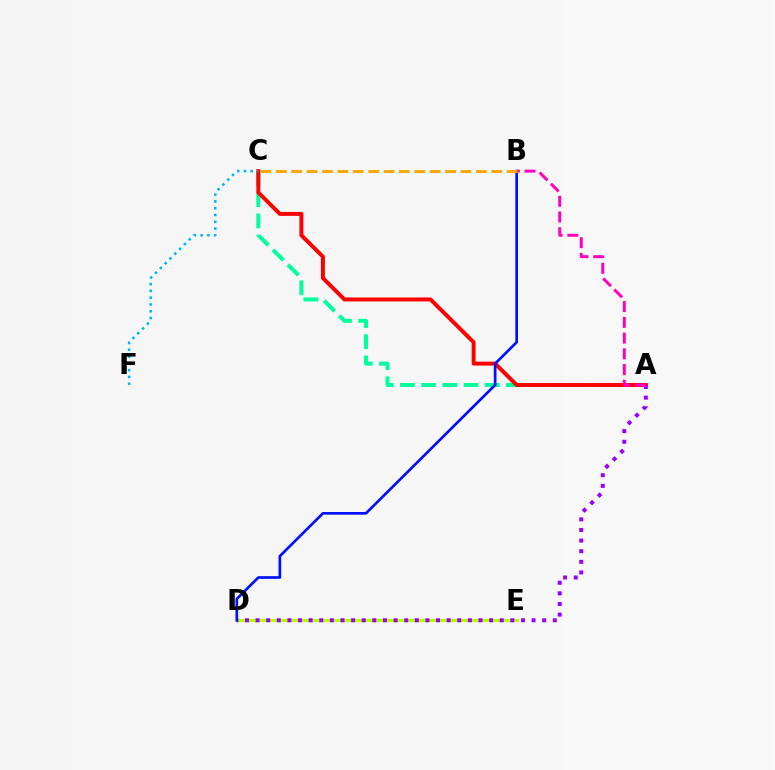{('A', 'C'): [{'color': '#00ff9d', 'line_style': 'dashed', 'thickness': 2.88}, {'color': '#ff0000', 'line_style': 'solid', 'thickness': 2.85}], ('D', 'E'): [{'color': '#08ff00', 'line_style': 'dotted', 'thickness': 1.94}, {'color': '#b3ff00', 'line_style': 'solid', 'thickness': 2.28}], ('C', 'F'): [{'color': '#00b5ff', 'line_style': 'dotted', 'thickness': 1.84}], ('A', 'D'): [{'color': '#9b00ff', 'line_style': 'dotted', 'thickness': 2.88}], ('B', 'D'): [{'color': '#0010ff', 'line_style': 'solid', 'thickness': 1.93}], ('A', 'B'): [{'color': '#ff00bd', 'line_style': 'dashed', 'thickness': 2.14}], ('B', 'C'): [{'color': '#ffa500', 'line_style': 'dashed', 'thickness': 2.09}]}